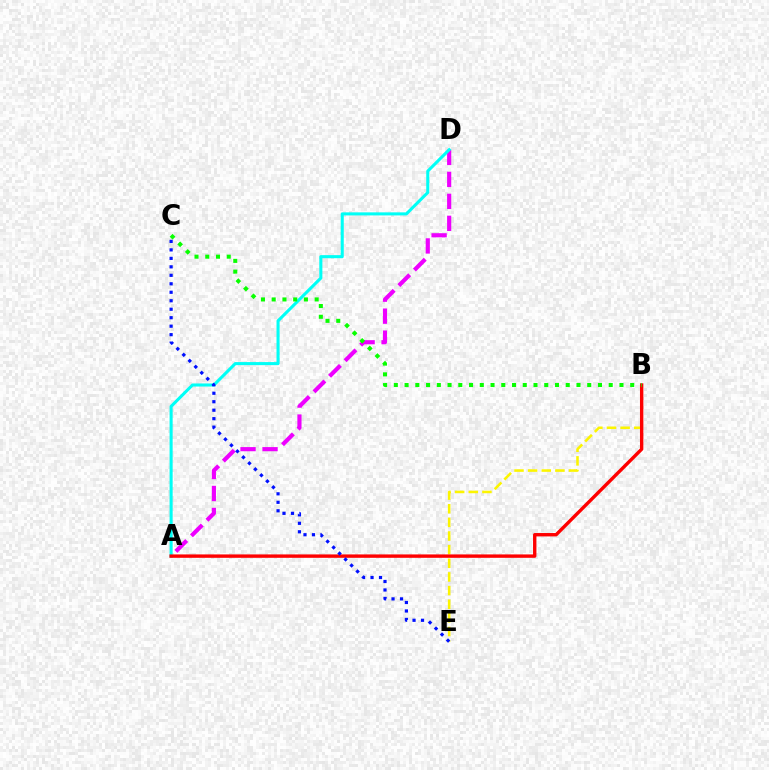{('B', 'E'): [{'color': '#fcf500', 'line_style': 'dashed', 'thickness': 1.85}], ('A', 'D'): [{'color': '#ee00ff', 'line_style': 'dashed', 'thickness': 2.99}, {'color': '#00fff6', 'line_style': 'solid', 'thickness': 2.21}], ('A', 'B'): [{'color': '#ff0000', 'line_style': 'solid', 'thickness': 2.44}], ('B', 'C'): [{'color': '#08ff00', 'line_style': 'dotted', 'thickness': 2.92}], ('C', 'E'): [{'color': '#0010ff', 'line_style': 'dotted', 'thickness': 2.3}]}